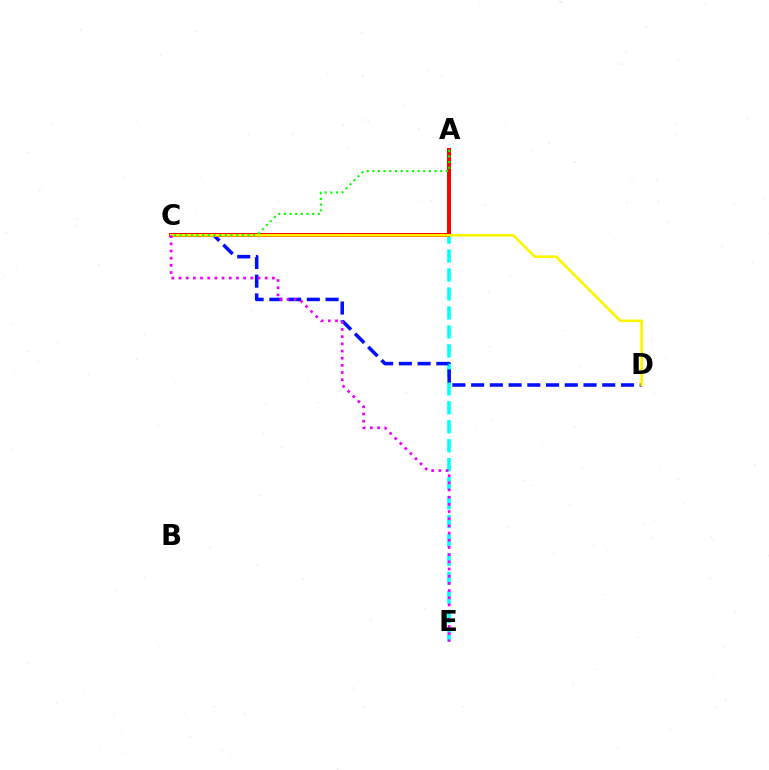{('A', 'E'): [{'color': '#00fff6', 'line_style': 'dashed', 'thickness': 2.58}], ('C', 'D'): [{'color': '#0010ff', 'line_style': 'dashed', 'thickness': 2.54}, {'color': '#fcf500', 'line_style': 'solid', 'thickness': 1.89}], ('A', 'C'): [{'color': '#ff0000', 'line_style': 'solid', 'thickness': 2.87}, {'color': '#08ff00', 'line_style': 'dotted', 'thickness': 1.54}], ('C', 'E'): [{'color': '#ee00ff', 'line_style': 'dotted', 'thickness': 1.95}]}